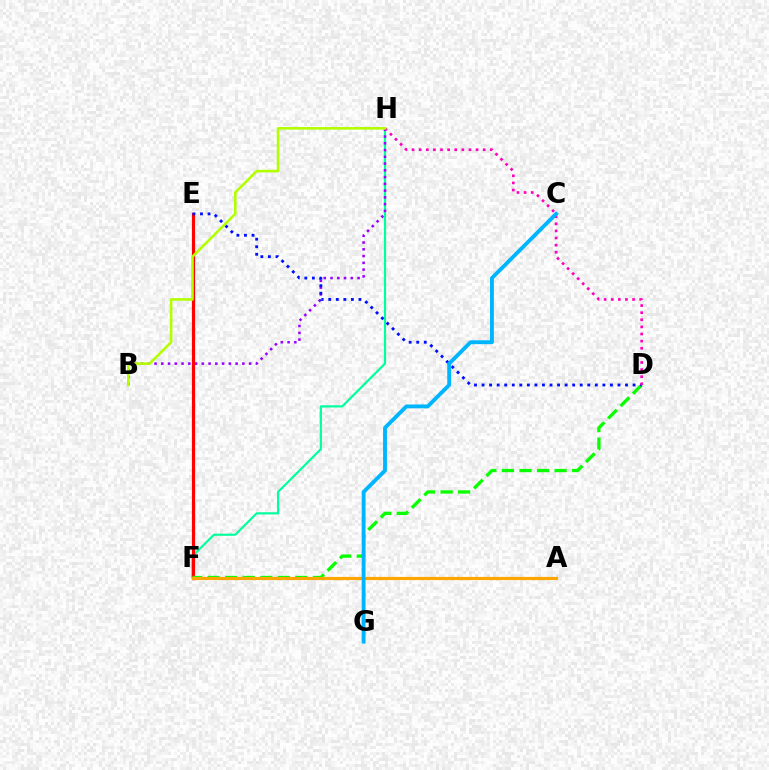{('F', 'H'): [{'color': '#00ff9d', 'line_style': 'solid', 'thickness': 1.57}], ('B', 'H'): [{'color': '#9b00ff', 'line_style': 'dotted', 'thickness': 1.84}, {'color': '#b3ff00', 'line_style': 'solid', 'thickness': 1.88}], ('E', 'F'): [{'color': '#ff0000', 'line_style': 'solid', 'thickness': 2.29}], ('D', 'F'): [{'color': '#08ff00', 'line_style': 'dashed', 'thickness': 2.39}], ('D', 'E'): [{'color': '#0010ff', 'line_style': 'dotted', 'thickness': 2.05}], ('D', 'H'): [{'color': '#ff00bd', 'line_style': 'dotted', 'thickness': 1.93}], ('A', 'F'): [{'color': '#ffa500', 'line_style': 'solid', 'thickness': 2.28}], ('C', 'G'): [{'color': '#00b5ff', 'line_style': 'solid', 'thickness': 2.78}]}